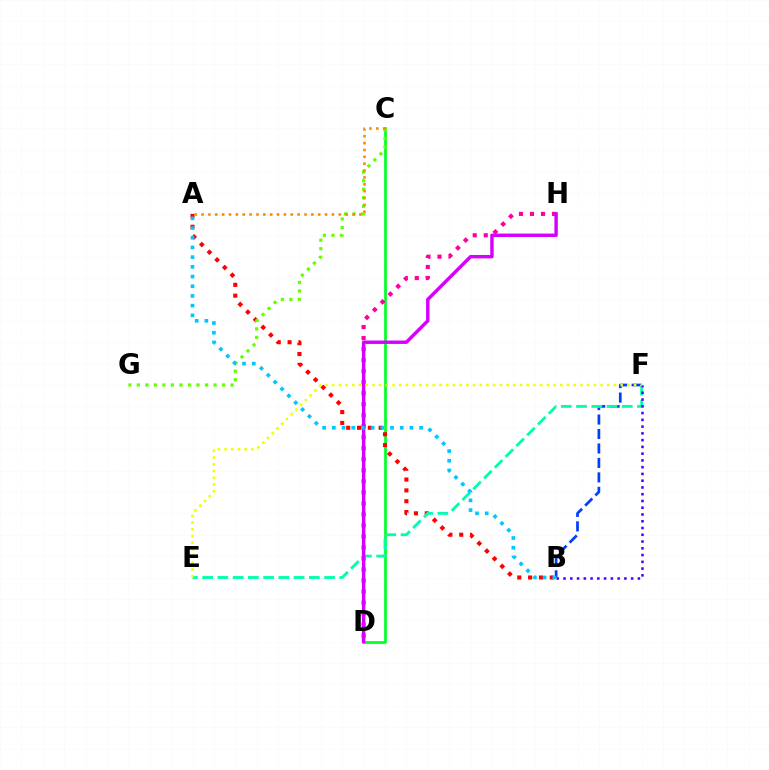{('B', 'F'): [{'color': '#003fff', 'line_style': 'dashed', 'thickness': 1.96}, {'color': '#4f00ff', 'line_style': 'dotted', 'thickness': 1.84}], ('C', 'D'): [{'color': '#00ff27', 'line_style': 'solid', 'thickness': 1.95}], ('A', 'B'): [{'color': '#ff0000', 'line_style': 'dotted', 'thickness': 2.94}, {'color': '#00c7ff', 'line_style': 'dotted', 'thickness': 2.64}], ('D', 'H'): [{'color': '#ff00a0', 'line_style': 'dotted', 'thickness': 2.99}, {'color': '#d600ff', 'line_style': 'solid', 'thickness': 2.47}], ('E', 'F'): [{'color': '#00ffaf', 'line_style': 'dashed', 'thickness': 2.07}, {'color': '#eeff00', 'line_style': 'dotted', 'thickness': 1.82}], ('C', 'G'): [{'color': '#66ff00', 'line_style': 'dotted', 'thickness': 2.32}], ('A', 'C'): [{'color': '#ff8800', 'line_style': 'dotted', 'thickness': 1.86}]}